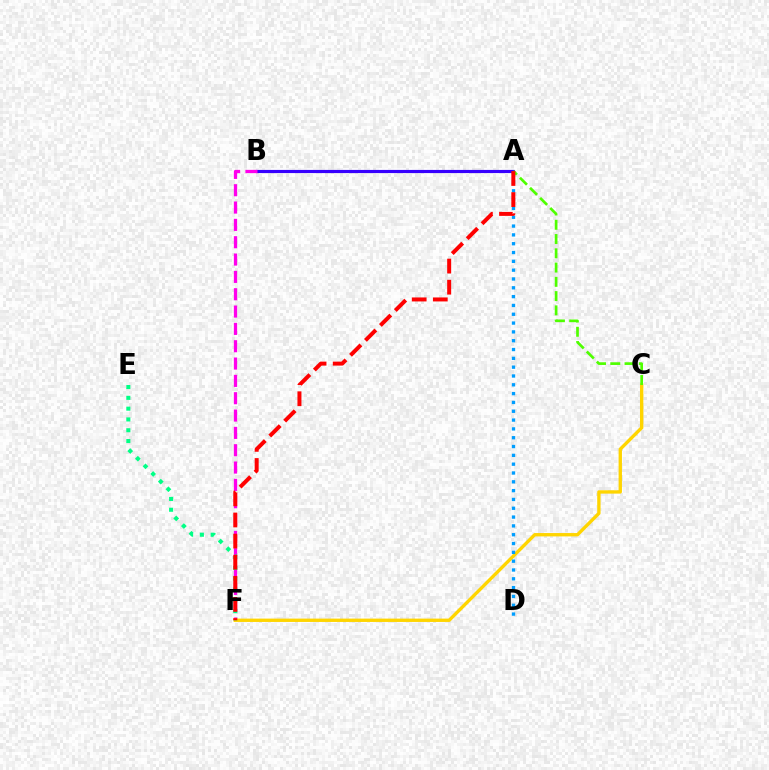{('A', 'B'): [{'color': '#3700ff', 'line_style': 'solid', 'thickness': 2.27}], ('B', 'F'): [{'color': '#ff00ed', 'line_style': 'dashed', 'thickness': 2.35}], ('C', 'F'): [{'color': '#ffd500', 'line_style': 'solid', 'thickness': 2.41}], ('E', 'F'): [{'color': '#00ff86', 'line_style': 'dotted', 'thickness': 2.94}], ('A', 'D'): [{'color': '#009eff', 'line_style': 'dotted', 'thickness': 2.4}], ('A', 'C'): [{'color': '#4fff00', 'line_style': 'dashed', 'thickness': 1.94}], ('A', 'F'): [{'color': '#ff0000', 'line_style': 'dashed', 'thickness': 2.87}]}